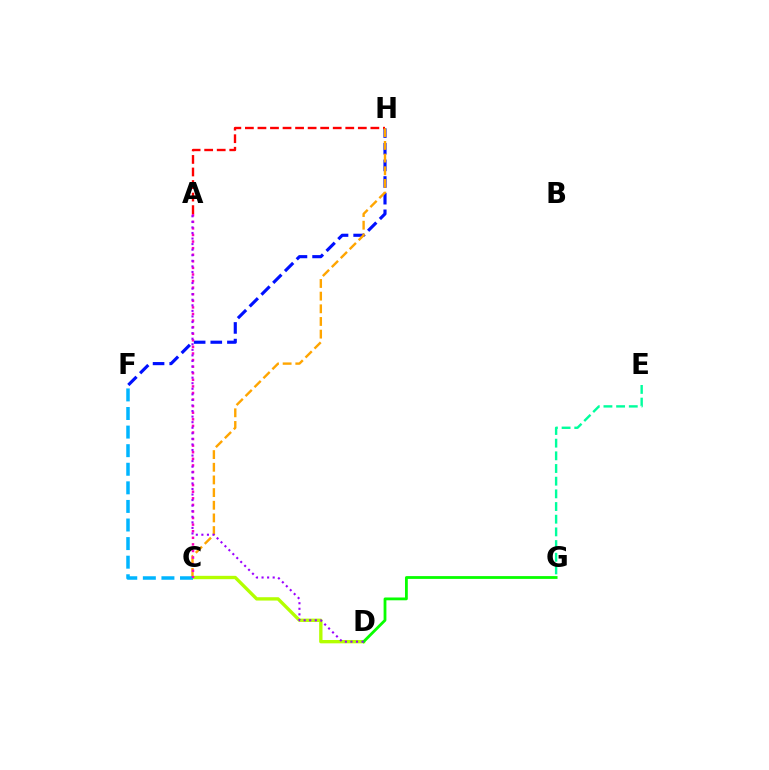{('E', 'G'): [{'color': '#00ff9d', 'line_style': 'dashed', 'thickness': 1.72}], ('F', 'H'): [{'color': '#0010ff', 'line_style': 'dashed', 'thickness': 2.26}], ('C', 'D'): [{'color': '#b3ff00', 'line_style': 'solid', 'thickness': 2.41}], ('A', 'H'): [{'color': '#ff0000', 'line_style': 'dashed', 'thickness': 1.7}], ('C', 'H'): [{'color': '#ffa500', 'line_style': 'dashed', 'thickness': 1.72}], ('C', 'F'): [{'color': '#00b5ff', 'line_style': 'dashed', 'thickness': 2.52}], ('D', 'G'): [{'color': '#08ff00', 'line_style': 'solid', 'thickness': 2.02}], ('A', 'C'): [{'color': '#ff00bd', 'line_style': 'dotted', 'thickness': 1.79}], ('A', 'D'): [{'color': '#9b00ff', 'line_style': 'dotted', 'thickness': 1.51}]}